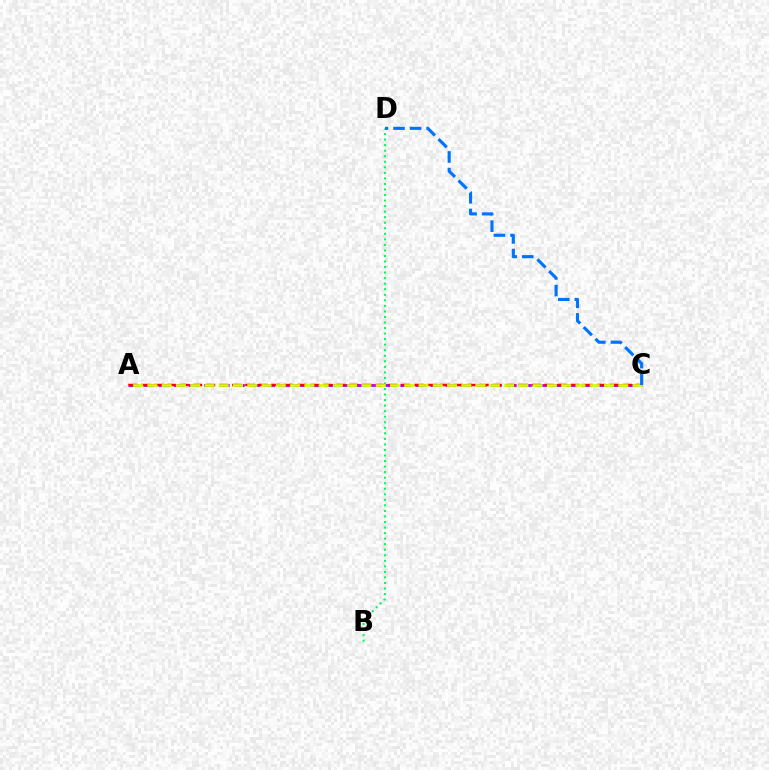{('A', 'C'): [{'color': '#b900ff', 'line_style': 'dashed', 'thickness': 2.05}, {'color': '#ff0000', 'line_style': 'dashed', 'thickness': 1.77}, {'color': '#d1ff00', 'line_style': 'dashed', 'thickness': 1.94}], ('B', 'D'): [{'color': '#00ff5c', 'line_style': 'dotted', 'thickness': 1.51}], ('C', 'D'): [{'color': '#0074ff', 'line_style': 'dashed', 'thickness': 2.25}]}